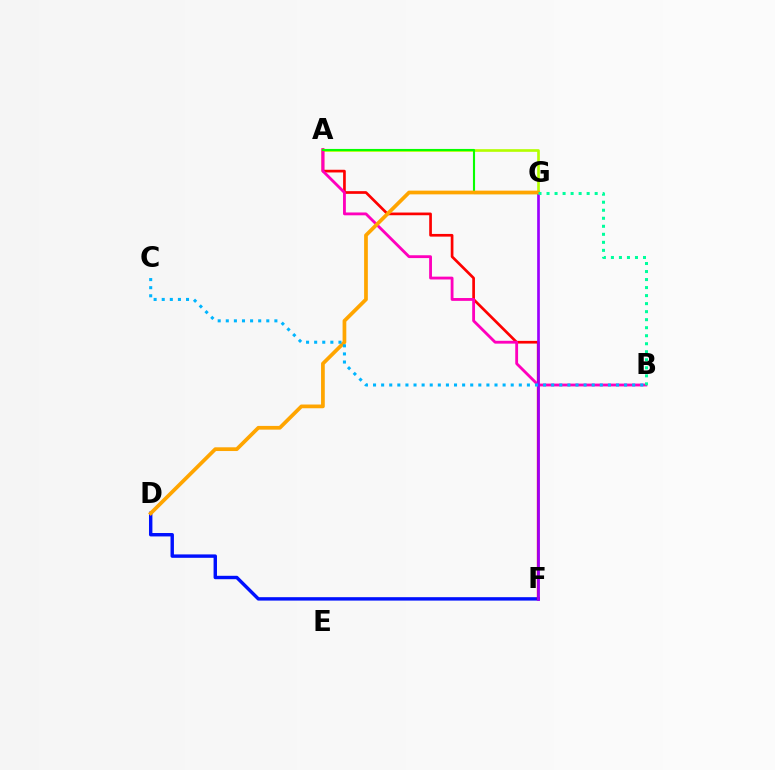{('D', 'F'): [{'color': '#0010ff', 'line_style': 'solid', 'thickness': 2.46}], ('A', 'G'): [{'color': '#b3ff00', 'line_style': 'solid', 'thickness': 1.91}, {'color': '#08ff00', 'line_style': 'solid', 'thickness': 1.52}], ('A', 'F'): [{'color': '#ff0000', 'line_style': 'solid', 'thickness': 1.94}], ('A', 'B'): [{'color': '#ff00bd', 'line_style': 'solid', 'thickness': 2.04}], ('F', 'G'): [{'color': '#9b00ff', 'line_style': 'solid', 'thickness': 1.93}], ('D', 'G'): [{'color': '#ffa500', 'line_style': 'solid', 'thickness': 2.68}], ('B', 'G'): [{'color': '#00ff9d', 'line_style': 'dotted', 'thickness': 2.18}], ('B', 'C'): [{'color': '#00b5ff', 'line_style': 'dotted', 'thickness': 2.2}]}